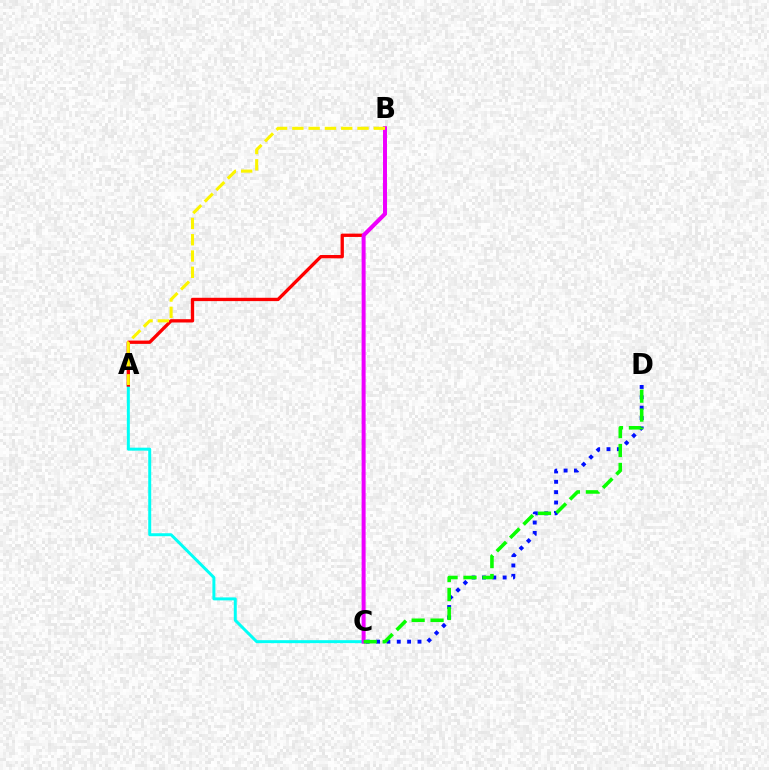{('A', 'C'): [{'color': '#00fff6', 'line_style': 'solid', 'thickness': 2.14}], ('C', 'D'): [{'color': '#0010ff', 'line_style': 'dotted', 'thickness': 2.81}, {'color': '#08ff00', 'line_style': 'dashed', 'thickness': 2.57}], ('A', 'B'): [{'color': '#ff0000', 'line_style': 'solid', 'thickness': 2.39}, {'color': '#fcf500', 'line_style': 'dashed', 'thickness': 2.21}], ('B', 'C'): [{'color': '#ee00ff', 'line_style': 'solid', 'thickness': 2.87}]}